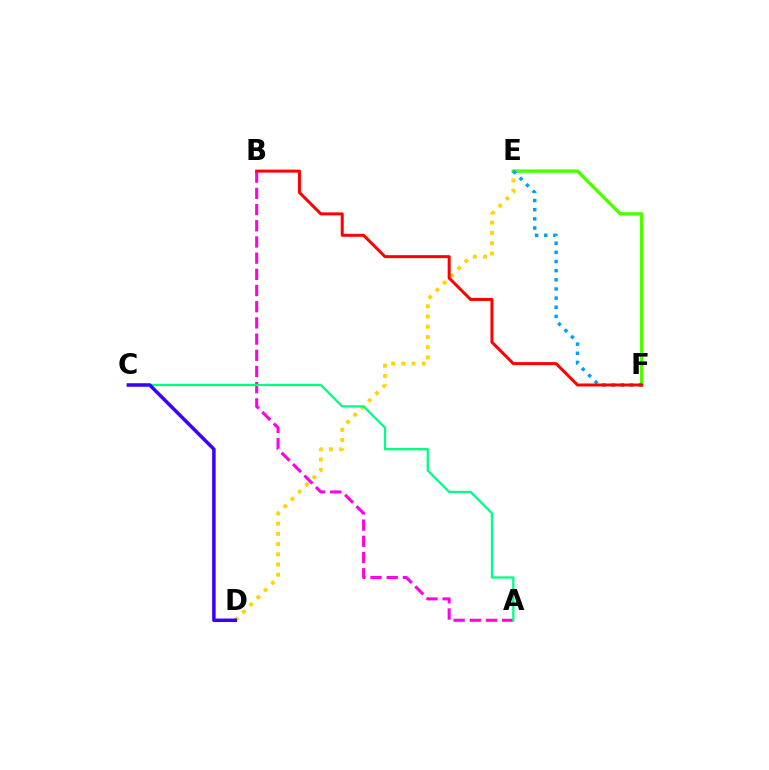{('D', 'E'): [{'color': '#ffd500', 'line_style': 'dotted', 'thickness': 2.78}], ('E', 'F'): [{'color': '#4fff00', 'line_style': 'solid', 'thickness': 2.44}, {'color': '#009eff', 'line_style': 'dotted', 'thickness': 2.49}], ('A', 'B'): [{'color': '#ff00ed', 'line_style': 'dashed', 'thickness': 2.2}], ('B', 'F'): [{'color': '#ff0000', 'line_style': 'solid', 'thickness': 2.16}], ('A', 'C'): [{'color': '#00ff86', 'line_style': 'solid', 'thickness': 1.65}], ('C', 'D'): [{'color': '#3700ff', 'line_style': 'solid', 'thickness': 2.51}]}